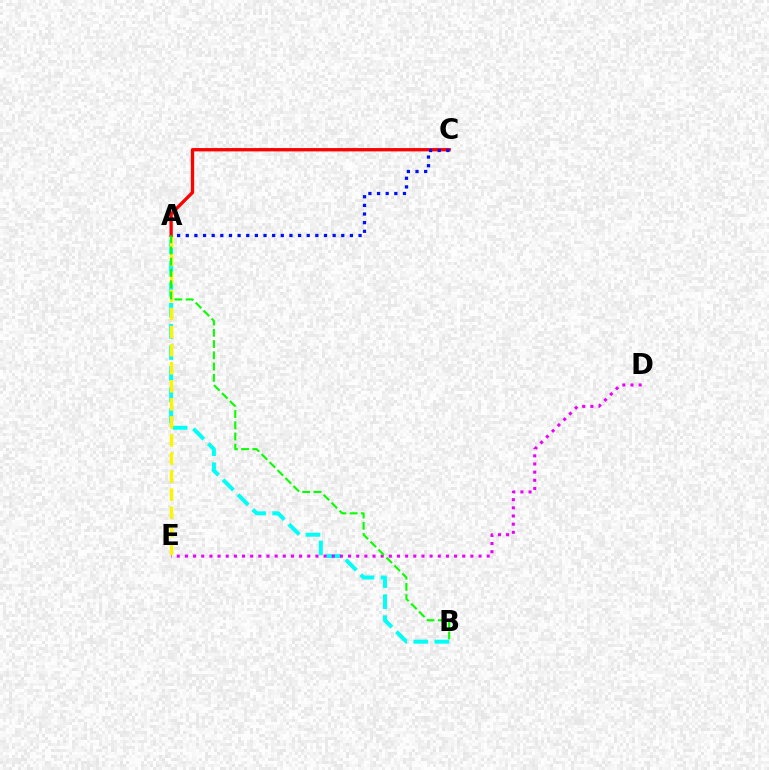{('A', 'B'): [{'color': '#00fff6', 'line_style': 'dashed', 'thickness': 2.86}, {'color': '#08ff00', 'line_style': 'dashed', 'thickness': 1.53}], ('D', 'E'): [{'color': '#ee00ff', 'line_style': 'dotted', 'thickness': 2.22}], ('A', 'E'): [{'color': '#fcf500', 'line_style': 'dashed', 'thickness': 2.45}], ('A', 'C'): [{'color': '#ff0000', 'line_style': 'solid', 'thickness': 2.39}, {'color': '#0010ff', 'line_style': 'dotted', 'thickness': 2.35}]}